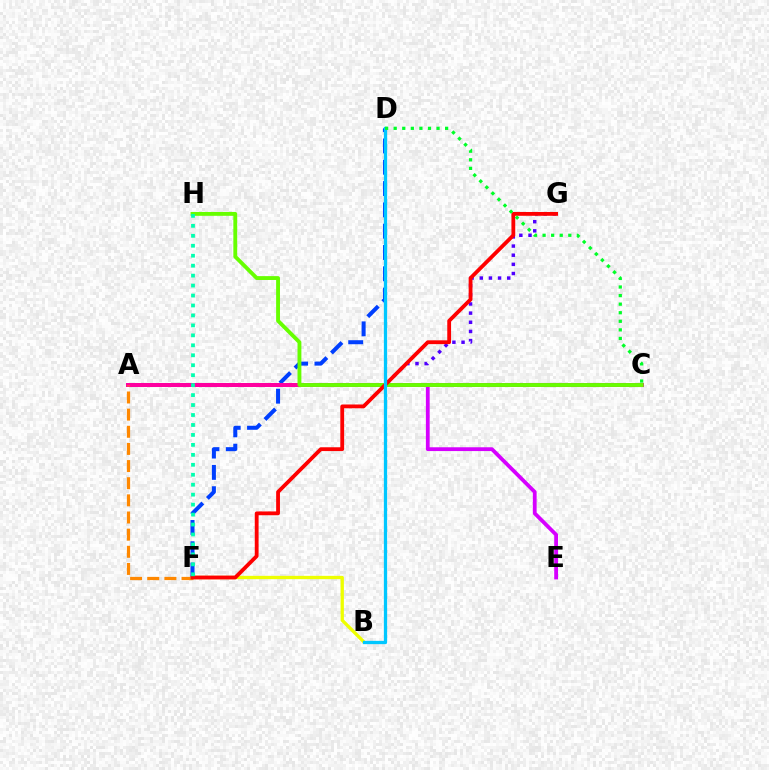{('A', 'E'): [{'color': '#d600ff', 'line_style': 'solid', 'thickness': 2.73}], ('A', 'G'): [{'color': '#4f00ff', 'line_style': 'dotted', 'thickness': 2.49}], ('D', 'F'): [{'color': '#003fff', 'line_style': 'dashed', 'thickness': 2.89}], ('A', 'C'): [{'color': '#ff00a0', 'line_style': 'solid', 'thickness': 2.87}], ('A', 'F'): [{'color': '#ff8800', 'line_style': 'dashed', 'thickness': 2.33}], ('B', 'F'): [{'color': '#eeff00', 'line_style': 'solid', 'thickness': 2.39}], ('C', 'H'): [{'color': '#66ff00', 'line_style': 'solid', 'thickness': 2.78}], ('F', 'G'): [{'color': '#ff0000', 'line_style': 'solid', 'thickness': 2.74}], ('B', 'D'): [{'color': '#00c7ff', 'line_style': 'solid', 'thickness': 2.36}], ('C', 'D'): [{'color': '#00ff27', 'line_style': 'dotted', 'thickness': 2.33}], ('F', 'H'): [{'color': '#00ffaf', 'line_style': 'dotted', 'thickness': 2.71}]}